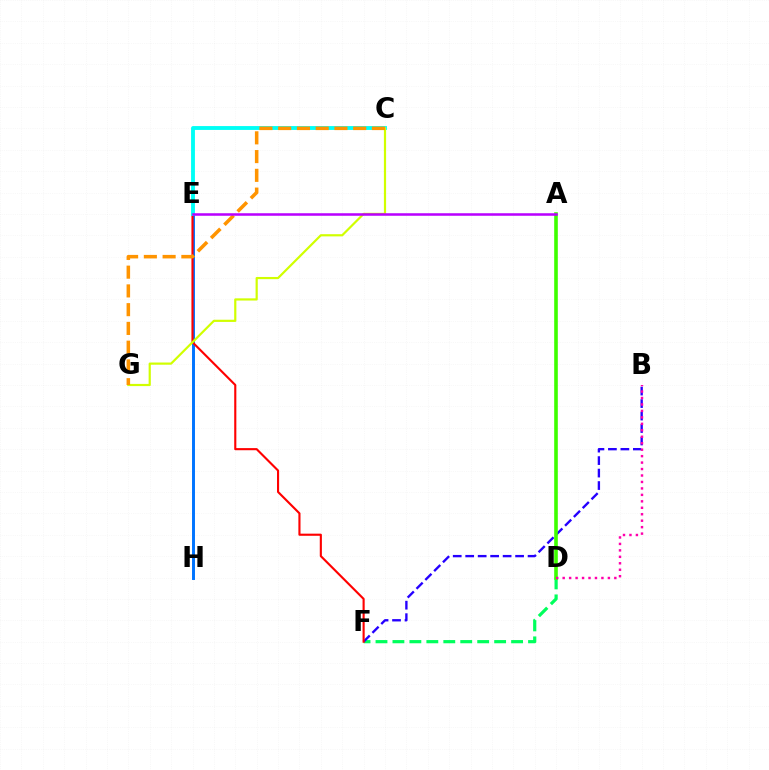{('D', 'F'): [{'color': '#00ff5c', 'line_style': 'dashed', 'thickness': 2.3}], ('B', 'F'): [{'color': '#2500ff', 'line_style': 'dashed', 'thickness': 1.69}], ('E', 'H'): [{'color': '#0074ff', 'line_style': 'solid', 'thickness': 2.12}], ('E', 'F'): [{'color': '#ff0000', 'line_style': 'solid', 'thickness': 1.53}], ('C', 'E'): [{'color': '#00fff6', 'line_style': 'solid', 'thickness': 2.78}], ('C', 'G'): [{'color': '#d1ff00', 'line_style': 'solid', 'thickness': 1.58}, {'color': '#ff9400', 'line_style': 'dashed', 'thickness': 2.55}], ('A', 'D'): [{'color': '#3dff00', 'line_style': 'solid', 'thickness': 2.6}], ('A', 'E'): [{'color': '#b900ff', 'line_style': 'solid', 'thickness': 1.82}], ('B', 'D'): [{'color': '#ff00ac', 'line_style': 'dotted', 'thickness': 1.75}]}